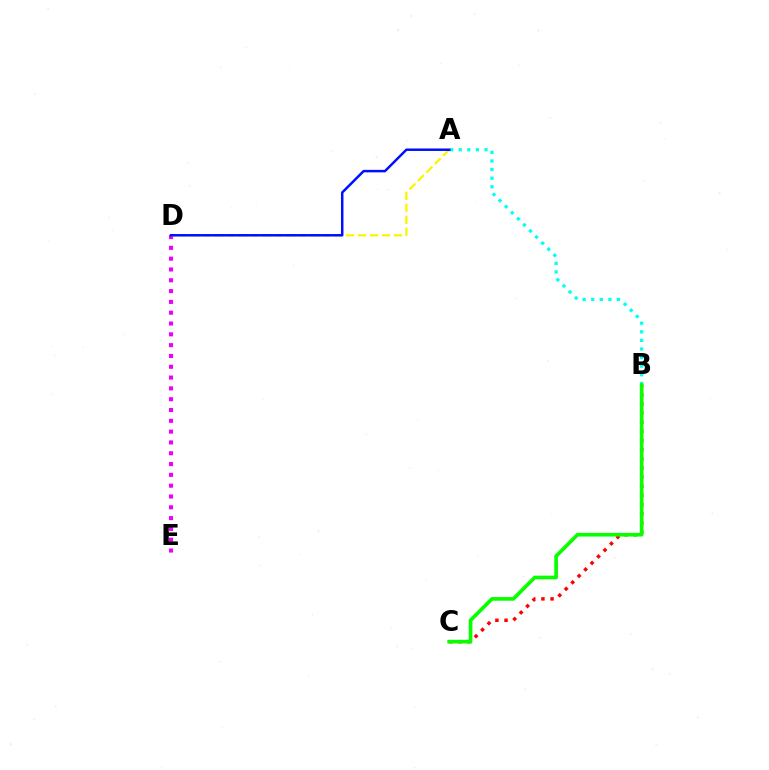{('D', 'E'): [{'color': '#ee00ff', 'line_style': 'dotted', 'thickness': 2.94}], ('B', 'C'): [{'color': '#ff0000', 'line_style': 'dotted', 'thickness': 2.48}, {'color': '#08ff00', 'line_style': 'solid', 'thickness': 2.65}], ('A', 'B'): [{'color': '#00fff6', 'line_style': 'dotted', 'thickness': 2.34}], ('A', 'D'): [{'color': '#fcf500', 'line_style': 'dashed', 'thickness': 1.62}, {'color': '#0010ff', 'line_style': 'solid', 'thickness': 1.8}]}